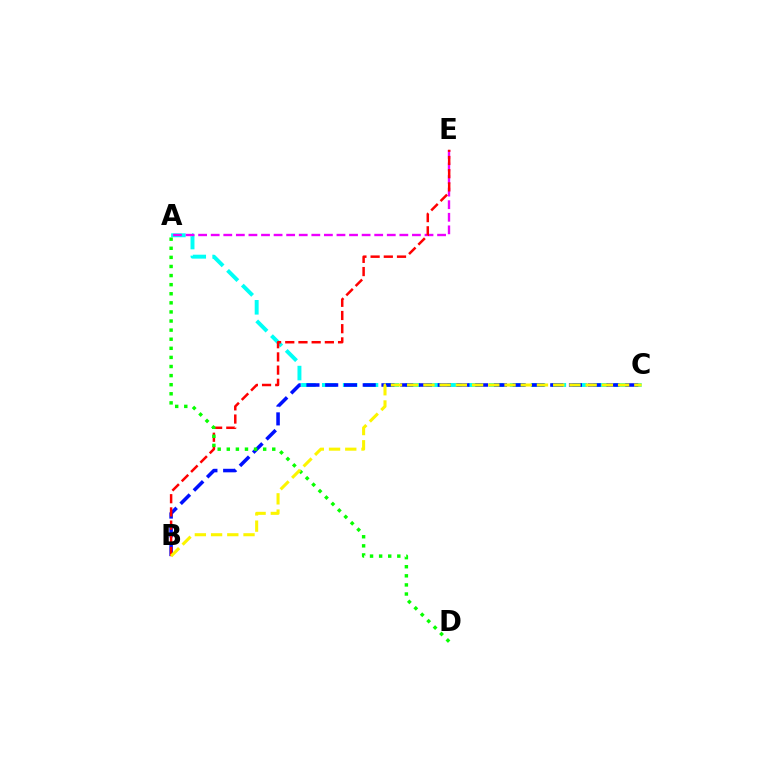{('A', 'C'): [{'color': '#00fff6', 'line_style': 'dashed', 'thickness': 2.84}], ('B', 'C'): [{'color': '#0010ff', 'line_style': 'dashed', 'thickness': 2.55}, {'color': '#fcf500', 'line_style': 'dashed', 'thickness': 2.2}], ('A', 'E'): [{'color': '#ee00ff', 'line_style': 'dashed', 'thickness': 1.71}], ('B', 'E'): [{'color': '#ff0000', 'line_style': 'dashed', 'thickness': 1.79}], ('A', 'D'): [{'color': '#08ff00', 'line_style': 'dotted', 'thickness': 2.47}]}